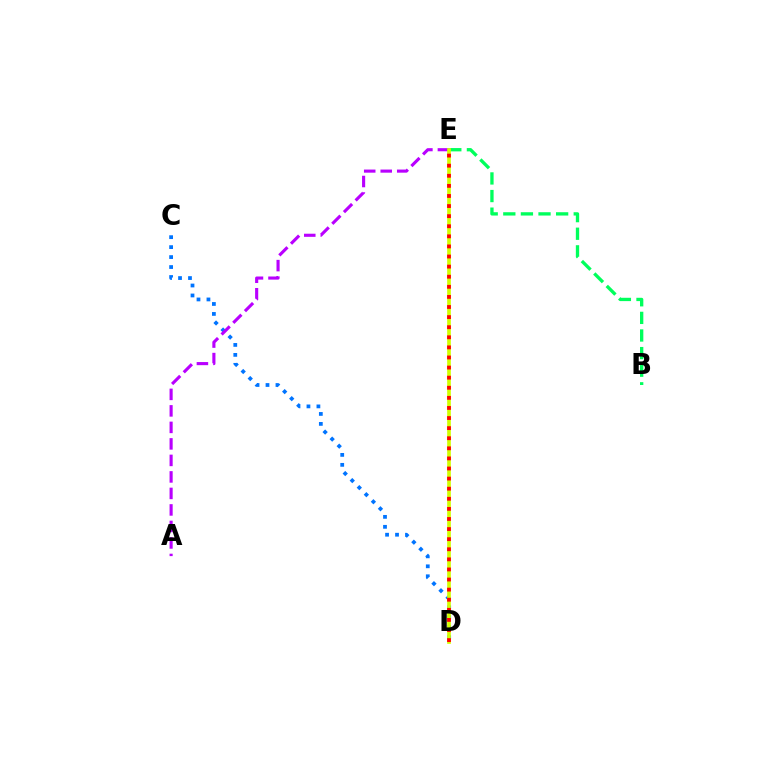{('C', 'D'): [{'color': '#0074ff', 'line_style': 'dotted', 'thickness': 2.71}], ('A', 'E'): [{'color': '#b900ff', 'line_style': 'dashed', 'thickness': 2.24}], ('B', 'E'): [{'color': '#00ff5c', 'line_style': 'dashed', 'thickness': 2.39}], ('D', 'E'): [{'color': '#d1ff00', 'line_style': 'solid', 'thickness': 2.65}, {'color': '#ff0000', 'line_style': 'dotted', 'thickness': 2.74}]}